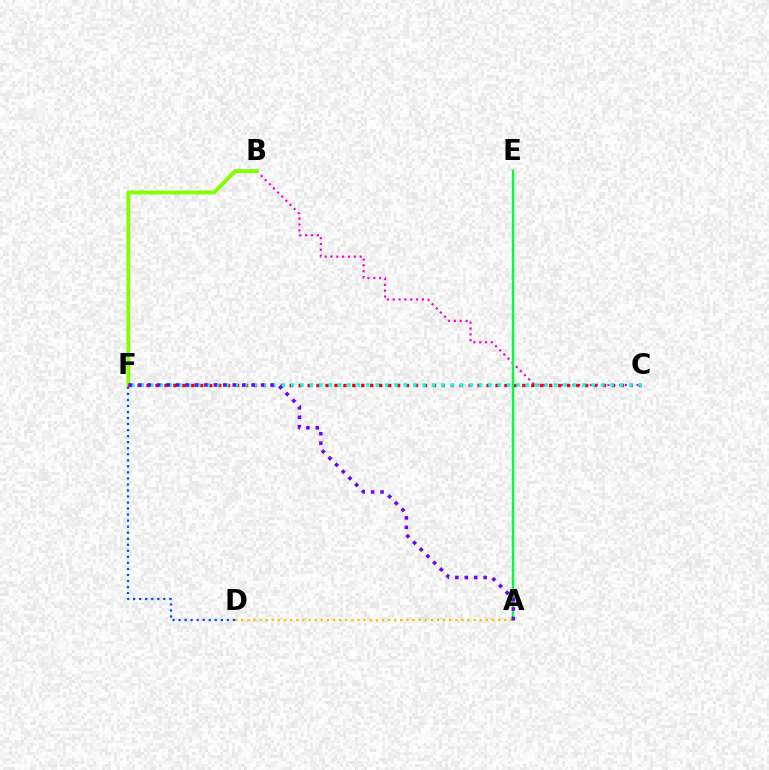{('B', 'C'): [{'color': '#ff00cf', 'line_style': 'dotted', 'thickness': 1.59}], ('B', 'F'): [{'color': '#84ff00', 'line_style': 'solid', 'thickness': 2.79}], ('A', 'D'): [{'color': '#ffbd00', 'line_style': 'dotted', 'thickness': 1.66}], ('C', 'F'): [{'color': '#ff0000', 'line_style': 'dotted', 'thickness': 2.43}, {'color': '#00fff6', 'line_style': 'dotted', 'thickness': 2.55}], ('D', 'F'): [{'color': '#004bff', 'line_style': 'dotted', 'thickness': 1.64}], ('A', 'E'): [{'color': '#00ff39', 'line_style': 'solid', 'thickness': 1.73}], ('A', 'F'): [{'color': '#7200ff', 'line_style': 'dotted', 'thickness': 2.57}]}